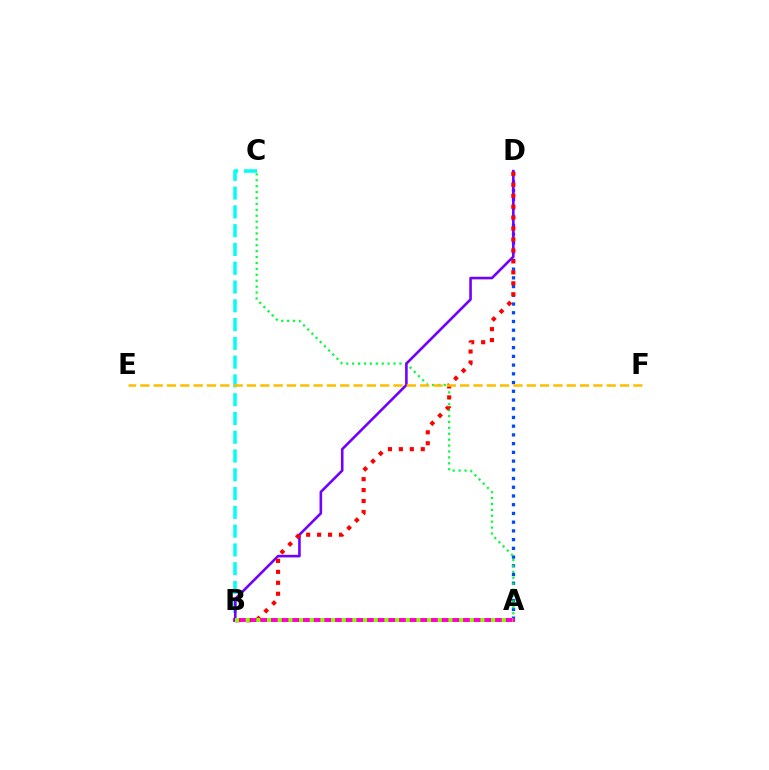{('A', 'D'): [{'color': '#004bff', 'line_style': 'dotted', 'thickness': 2.37}], ('B', 'C'): [{'color': '#00fff6', 'line_style': 'dashed', 'thickness': 2.55}], ('A', 'C'): [{'color': '#00ff39', 'line_style': 'dotted', 'thickness': 1.61}], ('A', 'B'): [{'color': '#ff00cf', 'line_style': 'solid', 'thickness': 2.84}, {'color': '#84ff00', 'line_style': 'dotted', 'thickness': 2.9}], ('B', 'D'): [{'color': '#7200ff', 'line_style': 'solid', 'thickness': 1.87}, {'color': '#ff0000', 'line_style': 'dotted', 'thickness': 2.97}], ('E', 'F'): [{'color': '#ffbd00', 'line_style': 'dashed', 'thickness': 1.81}]}